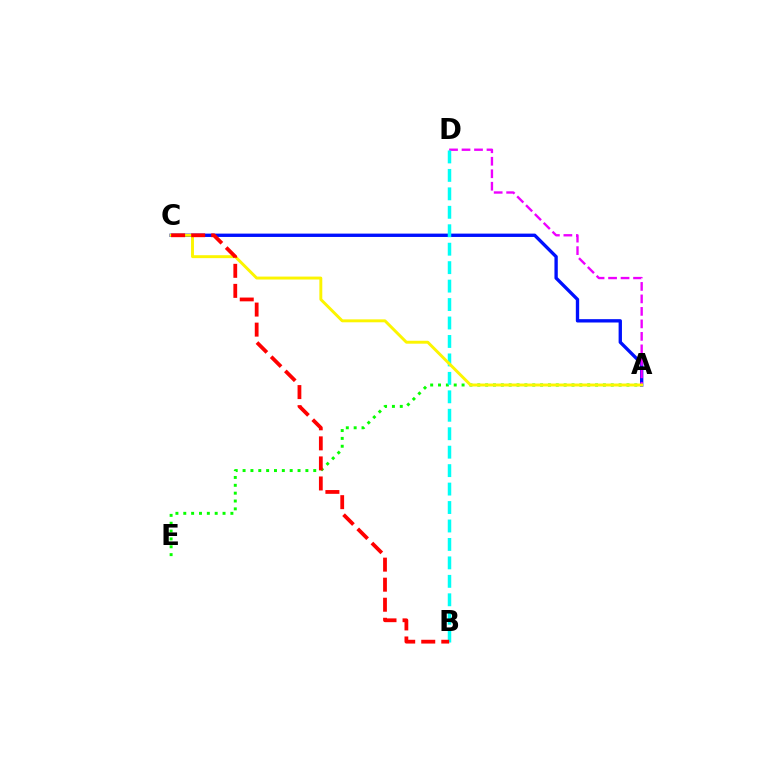{('A', 'E'): [{'color': '#08ff00', 'line_style': 'dotted', 'thickness': 2.13}], ('A', 'C'): [{'color': '#0010ff', 'line_style': 'solid', 'thickness': 2.41}, {'color': '#fcf500', 'line_style': 'solid', 'thickness': 2.11}], ('A', 'D'): [{'color': '#ee00ff', 'line_style': 'dashed', 'thickness': 1.7}], ('B', 'D'): [{'color': '#00fff6', 'line_style': 'dashed', 'thickness': 2.51}], ('B', 'C'): [{'color': '#ff0000', 'line_style': 'dashed', 'thickness': 2.72}]}